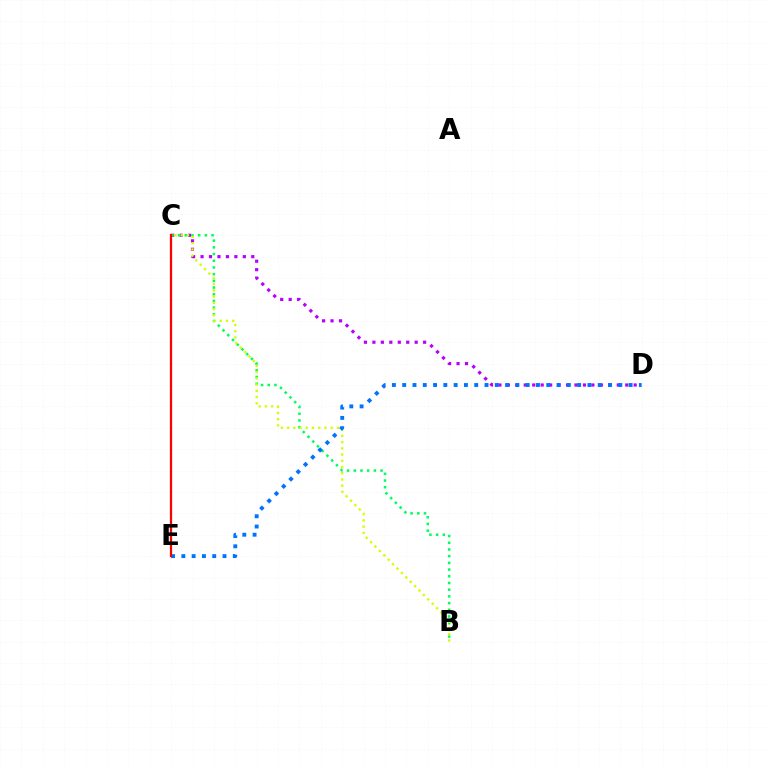{('C', 'D'): [{'color': '#b900ff', 'line_style': 'dotted', 'thickness': 2.3}], ('B', 'C'): [{'color': '#00ff5c', 'line_style': 'dotted', 'thickness': 1.82}, {'color': '#d1ff00', 'line_style': 'dotted', 'thickness': 1.69}], ('D', 'E'): [{'color': '#0074ff', 'line_style': 'dotted', 'thickness': 2.8}], ('C', 'E'): [{'color': '#ff0000', 'line_style': 'solid', 'thickness': 1.63}]}